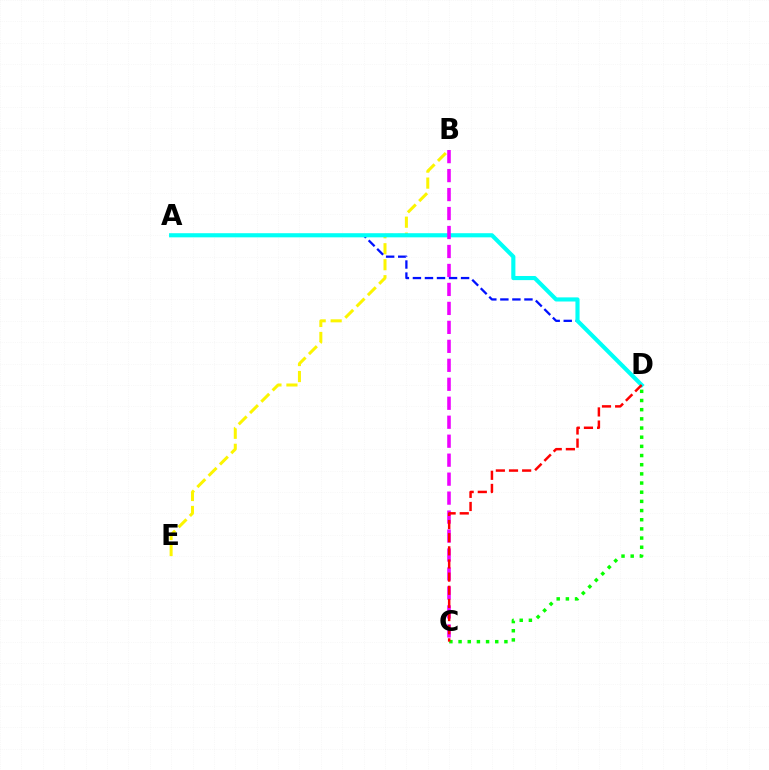{('B', 'E'): [{'color': '#fcf500', 'line_style': 'dashed', 'thickness': 2.17}], ('C', 'D'): [{'color': '#08ff00', 'line_style': 'dotted', 'thickness': 2.49}, {'color': '#ff0000', 'line_style': 'dashed', 'thickness': 1.79}], ('A', 'D'): [{'color': '#0010ff', 'line_style': 'dashed', 'thickness': 1.64}, {'color': '#00fff6', 'line_style': 'solid', 'thickness': 2.97}], ('B', 'C'): [{'color': '#ee00ff', 'line_style': 'dashed', 'thickness': 2.58}]}